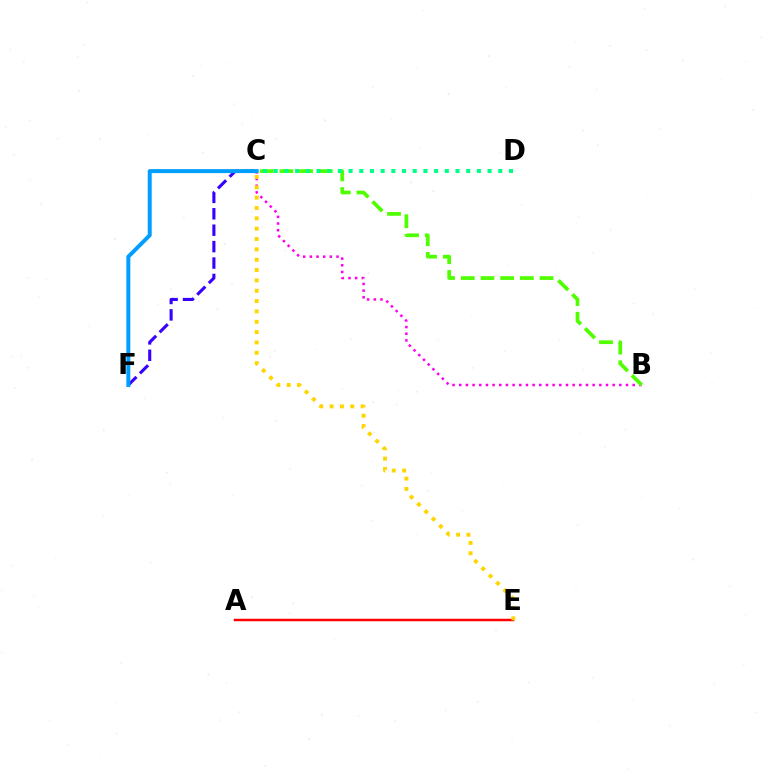{('B', 'C'): [{'color': '#ff00ed', 'line_style': 'dotted', 'thickness': 1.81}, {'color': '#4fff00', 'line_style': 'dashed', 'thickness': 2.68}], ('C', 'F'): [{'color': '#3700ff', 'line_style': 'dashed', 'thickness': 2.23}, {'color': '#009eff', 'line_style': 'solid', 'thickness': 2.85}], ('C', 'D'): [{'color': '#00ff86', 'line_style': 'dotted', 'thickness': 2.91}], ('A', 'E'): [{'color': '#ff0000', 'line_style': 'solid', 'thickness': 1.78}], ('C', 'E'): [{'color': '#ffd500', 'line_style': 'dotted', 'thickness': 2.81}]}